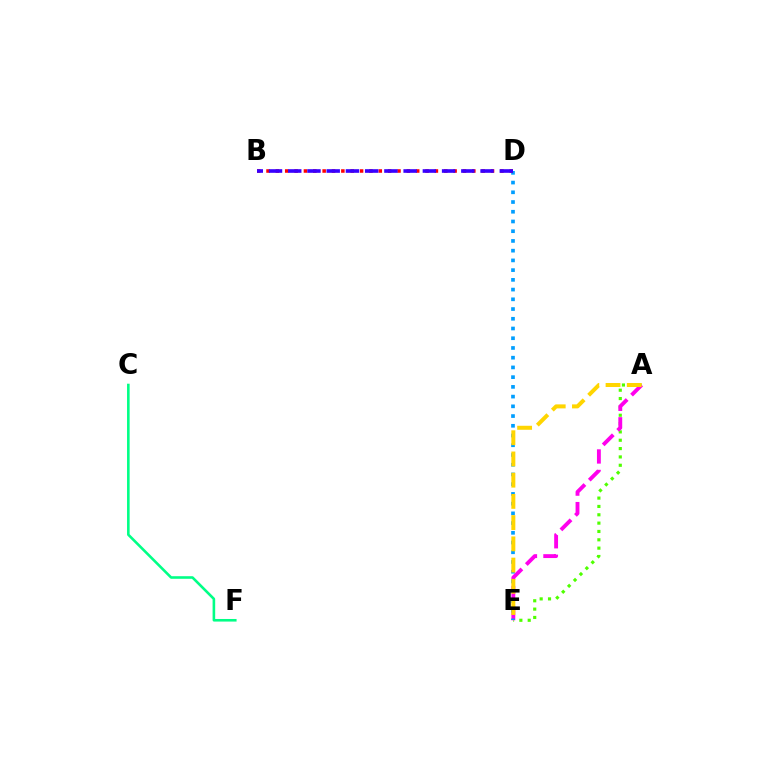{('A', 'E'): [{'color': '#4fff00', 'line_style': 'dotted', 'thickness': 2.27}, {'color': '#ff00ed', 'line_style': 'dashed', 'thickness': 2.79}, {'color': '#ffd500', 'line_style': 'dashed', 'thickness': 2.88}], ('D', 'E'): [{'color': '#009eff', 'line_style': 'dotted', 'thickness': 2.64}], ('B', 'D'): [{'color': '#ff0000', 'line_style': 'dotted', 'thickness': 2.54}, {'color': '#3700ff', 'line_style': 'dashed', 'thickness': 2.61}], ('C', 'F'): [{'color': '#00ff86', 'line_style': 'solid', 'thickness': 1.87}]}